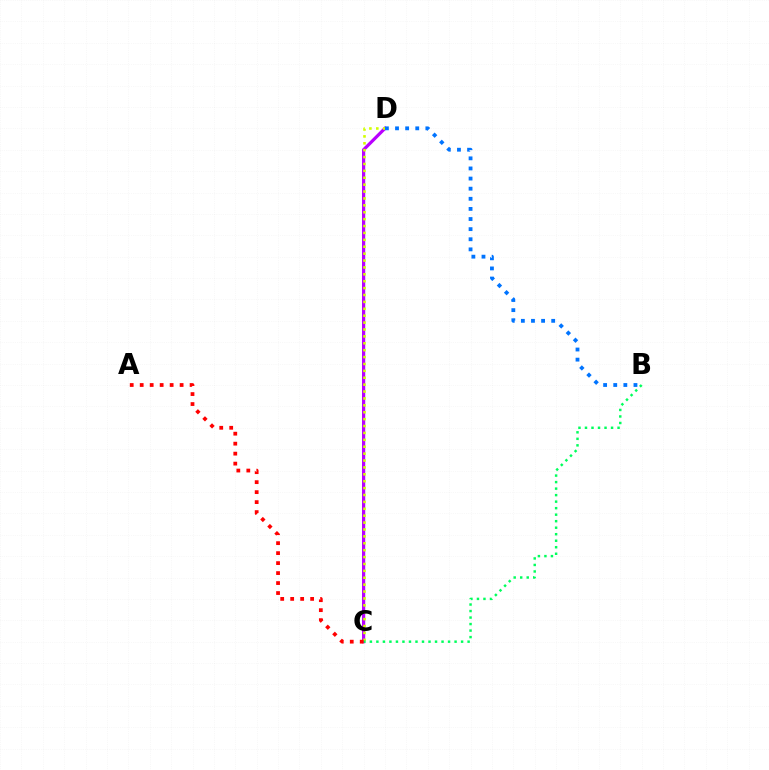{('C', 'D'): [{'color': '#b900ff', 'line_style': 'solid', 'thickness': 2.32}, {'color': '#d1ff00', 'line_style': 'dotted', 'thickness': 1.87}], ('B', 'C'): [{'color': '#00ff5c', 'line_style': 'dotted', 'thickness': 1.77}], ('A', 'C'): [{'color': '#ff0000', 'line_style': 'dotted', 'thickness': 2.71}], ('B', 'D'): [{'color': '#0074ff', 'line_style': 'dotted', 'thickness': 2.75}]}